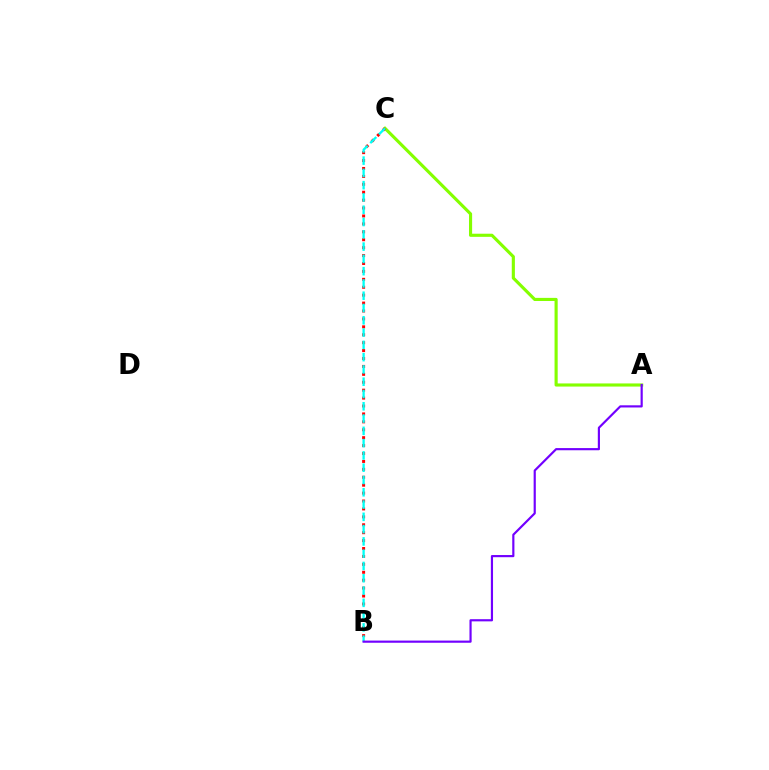{('A', 'C'): [{'color': '#84ff00', 'line_style': 'solid', 'thickness': 2.25}], ('B', 'C'): [{'color': '#ff0000', 'line_style': 'dotted', 'thickness': 2.15}, {'color': '#00fff6', 'line_style': 'dashed', 'thickness': 1.67}], ('A', 'B'): [{'color': '#7200ff', 'line_style': 'solid', 'thickness': 1.56}]}